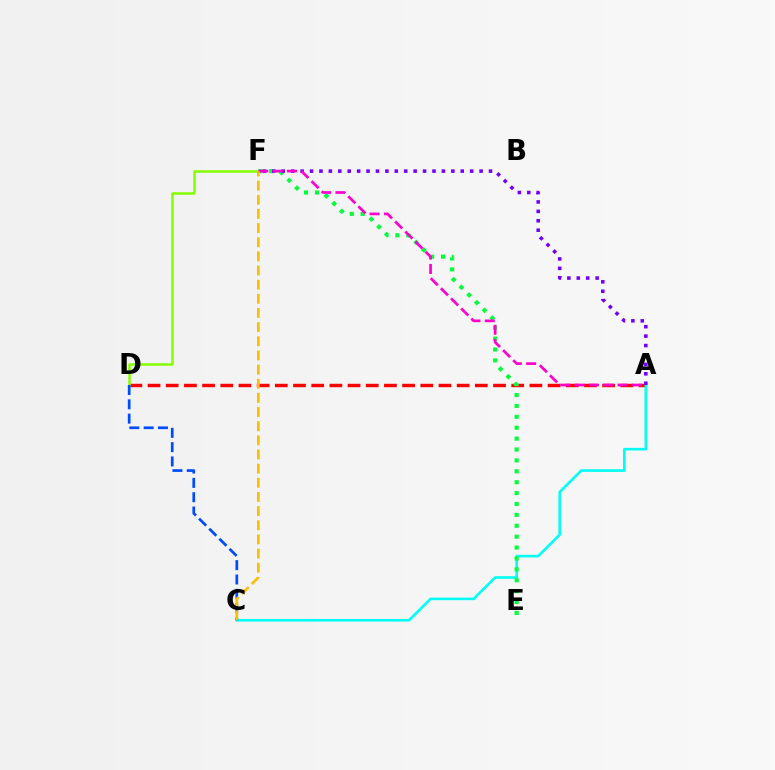{('A', 'D'): [{'color': '#ff0000', 'line_style': 'dashed', 'thickness': 2.47}], ('D', 'F'): [{'color': '#84ff00', 'line_style': 'solid', 'thickness': 1.8}], ('A', 'C'): [{'color': '#00fff6', 'line_style': 'solid', 'thickness': 1.89}], ('E', 'F'): [{'color': '#00ff39', 'line_style': 'dotted', 'thickness': 2.96}], ('C', 'D'): [{'color': '#004bff', 'line_style': 'dashed', 'thickness': 1.94}], ('A', 'F'): [{'color': '#7200ff', 'line_style': 'dotted', 'thickness': 2.56}, {'color': '#ff00cf', 'line_style': 'dashed', 'thickness': 1.95}], ('C', 'F'): [{'color': '#ffbd00', 'line_style': 'dashed', 'thickness': 1.92}]}